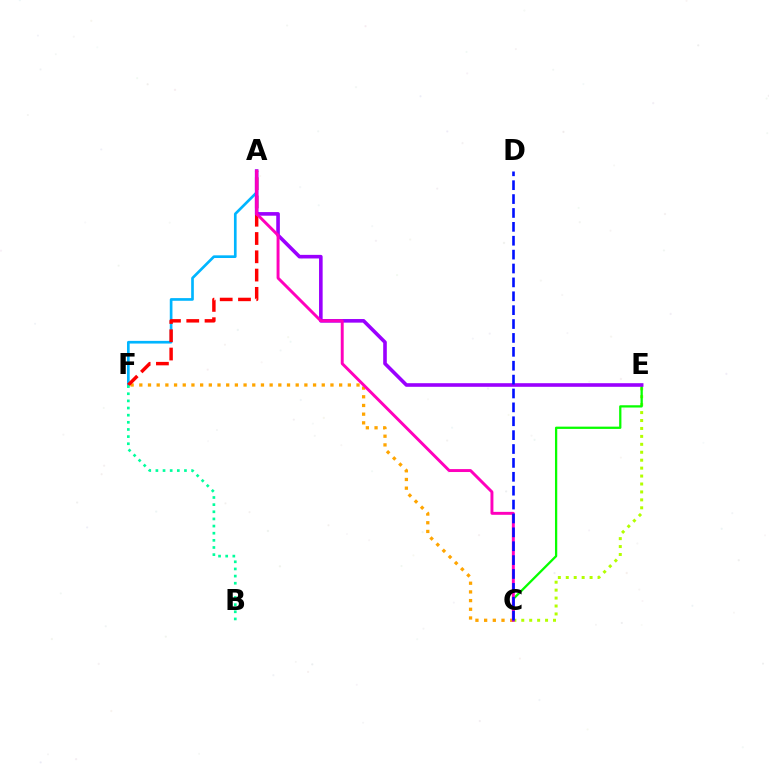{('A', 'F'): [{'color': '#00b5ff', 'line_style': 'solid', 'thickness': 1.92}, {'color': '#ff0000', 'line_style': 'dashed', 'thickness': 2.48}], ('C', 'E'): [{'color': '#b3ff00', 'line_style': 'dotted', 'thickness': 2.16}, {'color': '#08ff00', 'line_style': 'solid', 'thickness': 1.64}], ('C', 'F'): [{'color': '#ffa500', 'line_style': 'dotted', 'thickness': 2.36}], ('A', 'E'): [{'color': '#9b00ff', 'line_style': 'solid', 'thickness': 2.6}], ('A', 'C'): [{'color': '#ff00bd', 'line_style': 'solid', 'thickness': 2.11}], ('C', 'D'): [{'color': '#0010ff', 'line_style': 'dashed', 'thickness': 1.89}], ('B', 'F'): [{'color': '#00ff9d', 'line_style': 'dotted', 'thickness': 1.94}]}